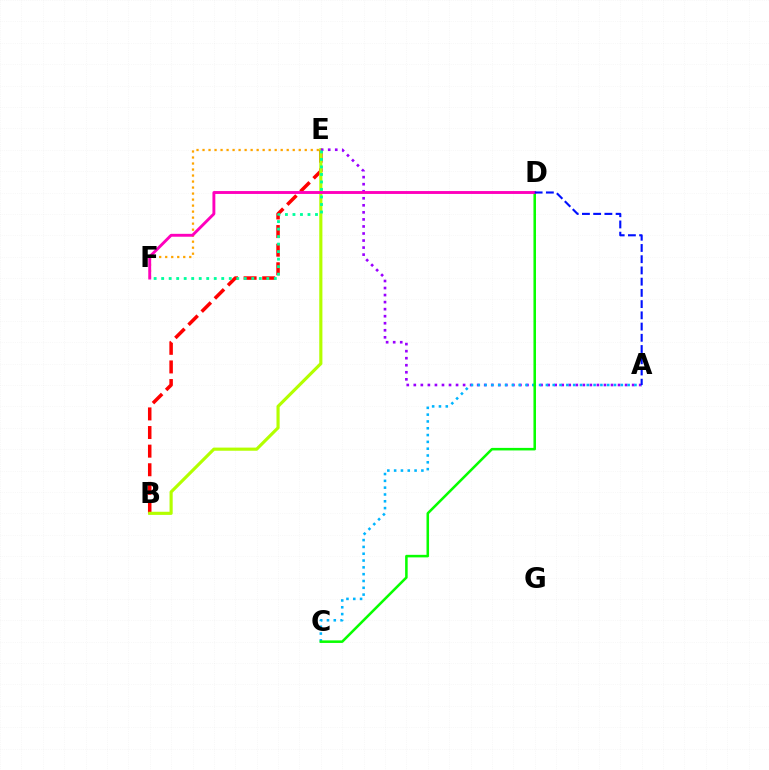{('B', 'E'): [{'color': '#ff0000', 'line_style': 'dashed', 'thickness': 2.53}, {'color': '#b3ff00', 'line_style': 'solid', 'thickness': 2.26}], ('A', 'E'): [{'color': '#9b00ff', 'line_style': 'dotted', 'thickness': 1.91}], ('A', 'C'): [{'color': '#00b5ff', 'line_style': 'dotted', 'thickness': 1.85}], ('E', 'F'): [{'color': '#ffa500', 'line_style': 'dotted', 'thickness': 1.63}, {'color': '#00ff9d', 'line_style': 'dotted', 'thickness': 2.04}], ('C', 'D'): [{'color': '#08ff00', 'line_style': 'solid', 'thickness': 1.83}], ('D', 'F'): [{'color': '#ff00bd', 'line_style': 'solid', 'thickness': 2.08}], ('A', 'D'): [{'color': '#0010ff', 'line_style': 'dashed', 'thickness': 1.53}]}